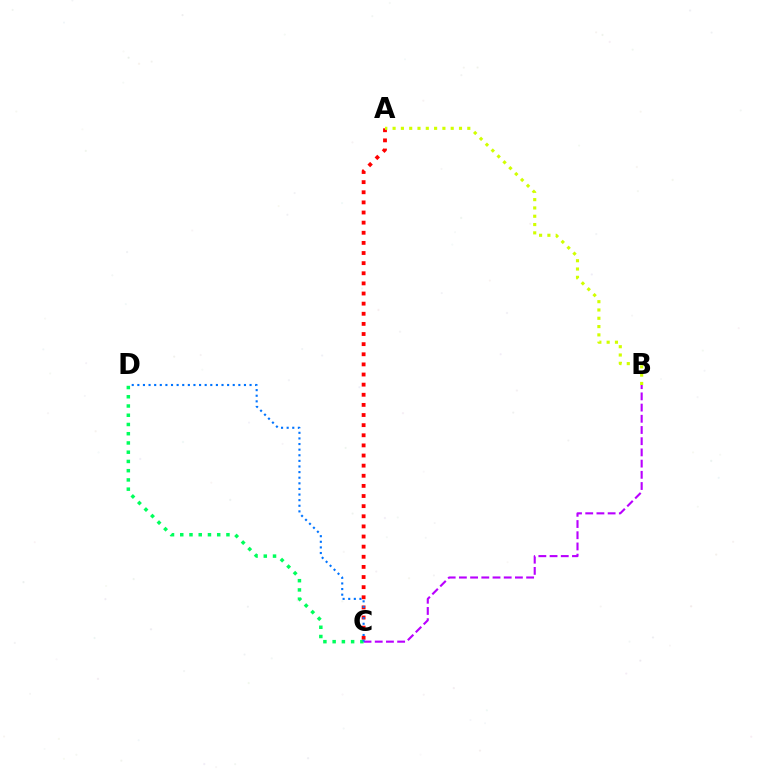{('B', 'C'): [{'color': '#b900ff', 'line_style': 'dashed', 'thickness': 1.52}], ('A', 'C'): [{'color': '#ff0000', 'line_style': 'dotted', 'thickness': 2.75}], ('C', 'D'): [{'color': '#00ff5c', 'line_style': 'dotted', 'thickness': 2.51}, {'color': '#0074ff', 'line_style': 'dotted', 'thickness': 1.52}], ('A', 'B'): [{'color': '#d1ff00', 'line_style': 'dotted', 'thickness': 2.26}]}